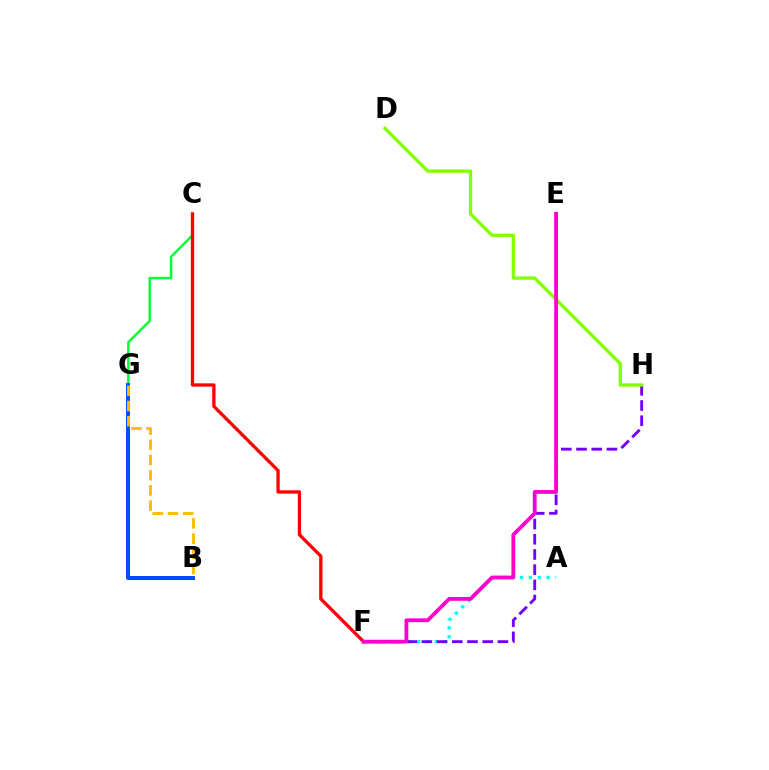{('A', 'F'): [{'color': '#00fff6', 'line_style': 'dotted', 'thickness': 2.41}], ('C', 'G'): [{'color': '#00ff39', 'line_style': 'solid', 'thickness': 1.77}], ('B', 'G'): [{'color': '#004bff', 'line_style': 'solid', 'thickness': 2.86}, {'color': '#ffbd00', 'line_style': 'dashed', 'thickness': 2.06}], ('F', 'H'): [{'color': '#7200ff', 'line_style': 'dashed', 'thickness': 2.07}], ('D', 'H'): [{'color': '#84ff00', 'line_style': 'solid', 'thickness': 2.39}], ('C', 'F'): [{'color': '#ff0000', 'line_style': 'solid', 'thickness': 2.38}], ('E', 'F'): [{'color': '#ff00cf', 'line_style': 'solid', 'thickness': 2.74}]}